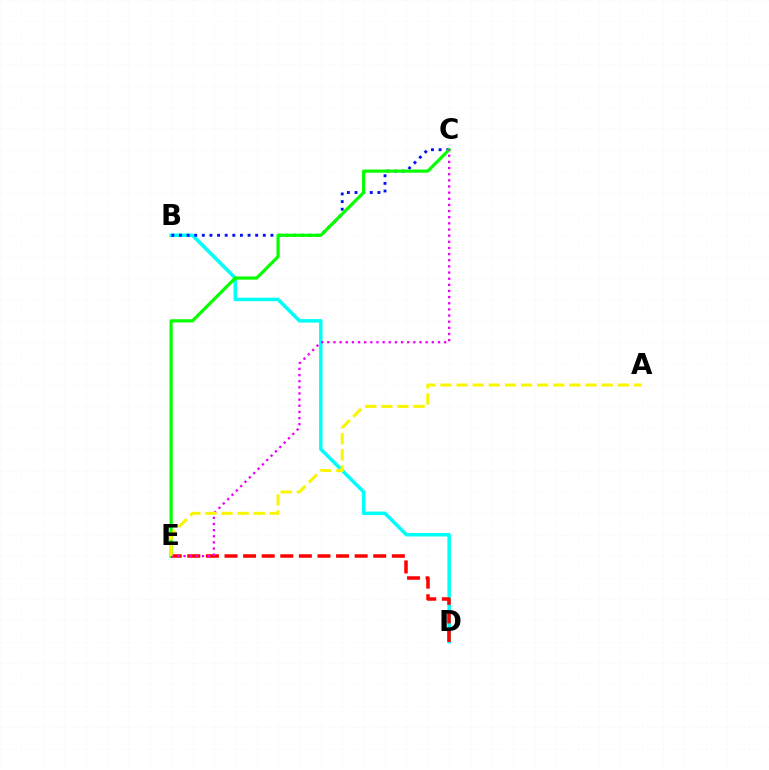{('B', 'D'): [{'color': '#00fff6', 'line_style': 'solid', 'thickness': 2.53}], ('B', 'C'): [{'color': '#0010ff', 'line_style': 'dotted', 'thickness': 2.07}], ('C', 'E'): [{'color': '#08ff00', 'line_style': 'solid', 'thickness': 2.29}, {'color': '#ee00ff', 'line_style': 'dotted', 'thickness': 1.67}], ('D', 'E'): [{'color': '#ff0000', 'line_style': 'dashed', 'thickness': 2.53}], ('A', 'E'): [{'color': '#fcf500', 'line_style': 'dashed', 'thickness': 2.19}]}